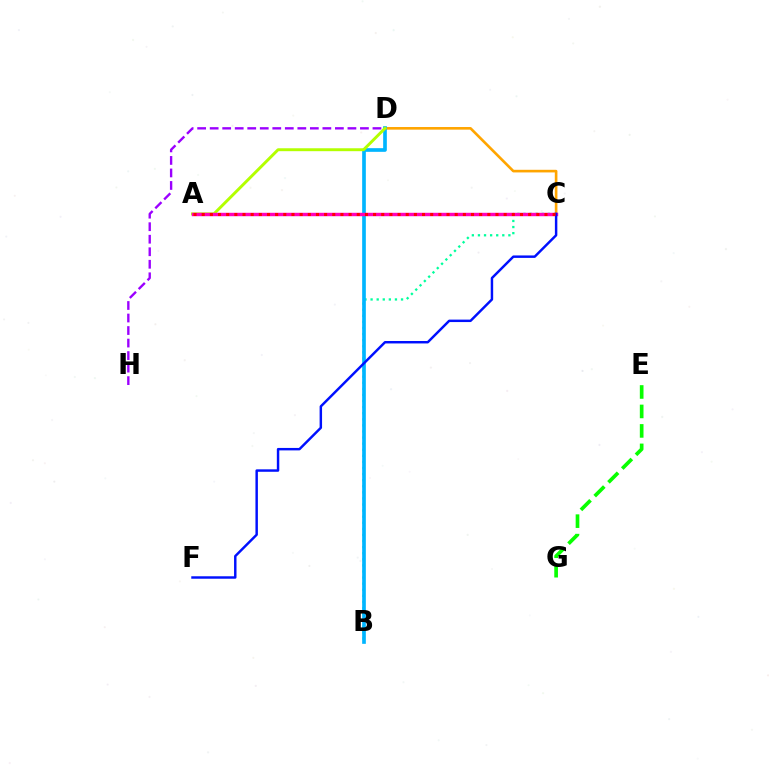{('D', 'H'): [{'color': '#9b00ff', 'line_style': 'dashed', 'thickness': 1.7}], ('B', 'C'): [{'color': '#00ff9d', 'line_style': 'dotted', 'thickness': 1.65}], ('C', 'D'): [{'color': '#ffa500', 'line_style': 'solid', 'thickness': 1.89}], ('B', 'D'): [{'color': '#00b5ff', 'line_style': 'solid', 'thickness': 2.64}], ('A', 'D'): [{'color': '#b3ff00', 'line_style': 'solid', 'thickness': 2.1}], ('E', 'G'): [{'color': '#08ff00', 'line_style': 'dashed', 'thickness': 2.65}], ('A', 'C'): [{'color': '#ff00bd', 'line_style': 'solid', 'thickness': 2.45}, {'color': '#ff0000', 'line_style': 'dotted', 'thickness': 2.22}], ('C', 'F'): [{'color': '#0010ff', 'line_style': 'solid', 'thickness': 1.77}]}